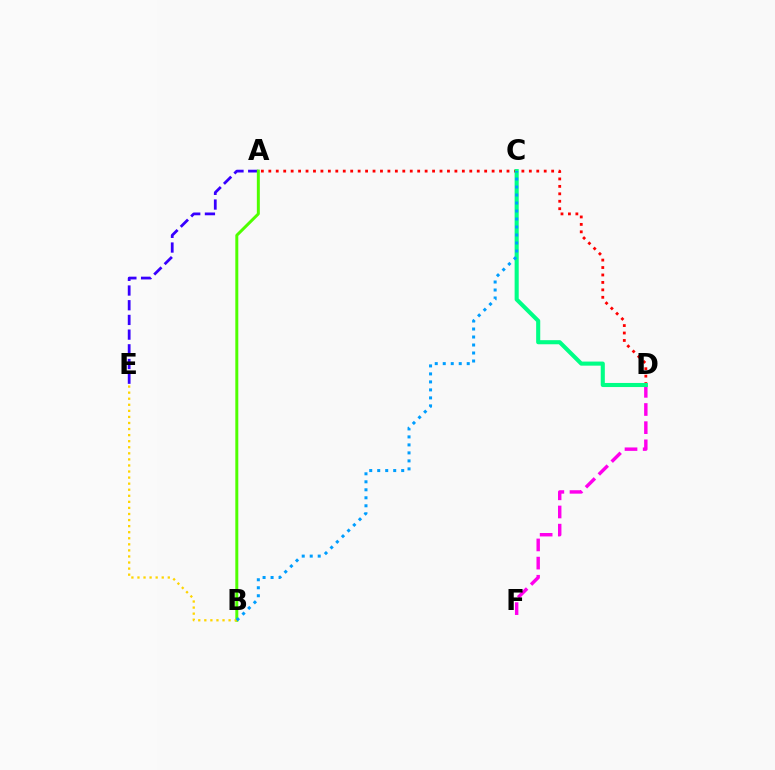{('D', 'F'): [{'color': '#ff00ed', 'line_style': 'dashed', 'thickness': 2.47}], ('A', 'E'): [{'color': '#3700ff', 'line_style': 'dashed', 'thickness': 2.0}], ('A', 'B'): [{'color': '#4fff00', 'line_style': 'solid', 'thickness': 2.14}], ('A', 'D'): [{'color': '#ff0000', 'line_style': 'dotted', 'thickness': 2.02}], ('B', 'E'): [{'color': '#ffd500', 'line_style': 'dotted', 'thickness': 1.65}], ('C', 'D'): [{'color': '#00ff86', 'line_style': 'solid', 'thickness': 2.94}], ('B', 'C'): [{'color': '#009eff', 'line_style': 'dotted', 'thickness': 2.17}]}